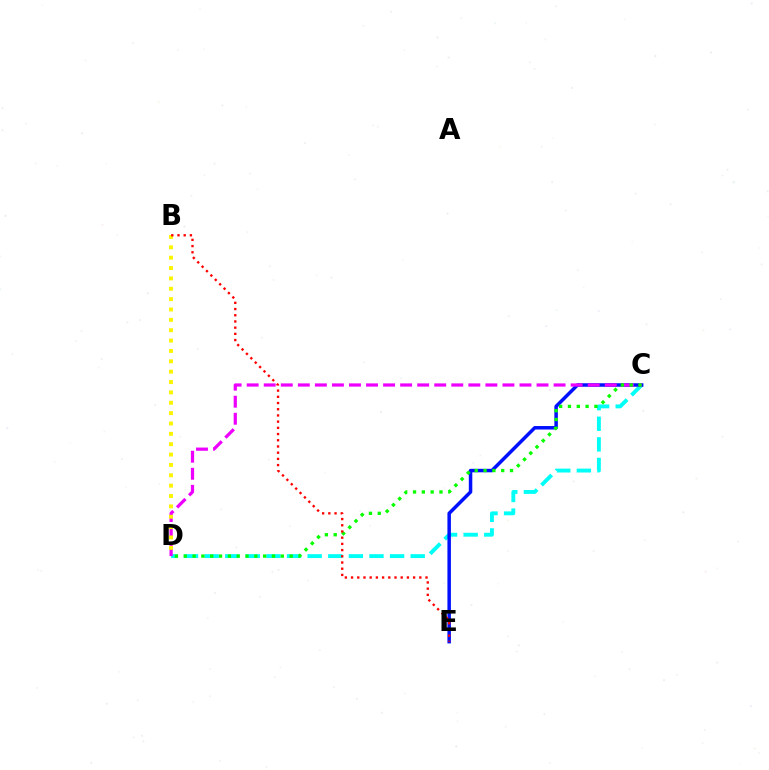{('C', 'D'): [{'color': '#00fff6', 'line_style': 'dashed', 'thickness': 2.8}, {'color': '#ee00ff', 'line_style': 'dashed', 'thickness': 2.32}, {'color': '#08ff00', 'line_style': 'dotted', 'thickness': 2.4}], ('C', 'E'): [{'color': '#0010ff', 'line_style': 'solid', 'thickness': 2.51}], ('B', 'D'): [{'color': '#fcf500', 'line_style': 'dotted', 'thickness': 2.82}], ('B', 'E'): [{'color': '#ff0000', 'line_style': 'dotted', 'thickness': 1.69}]}